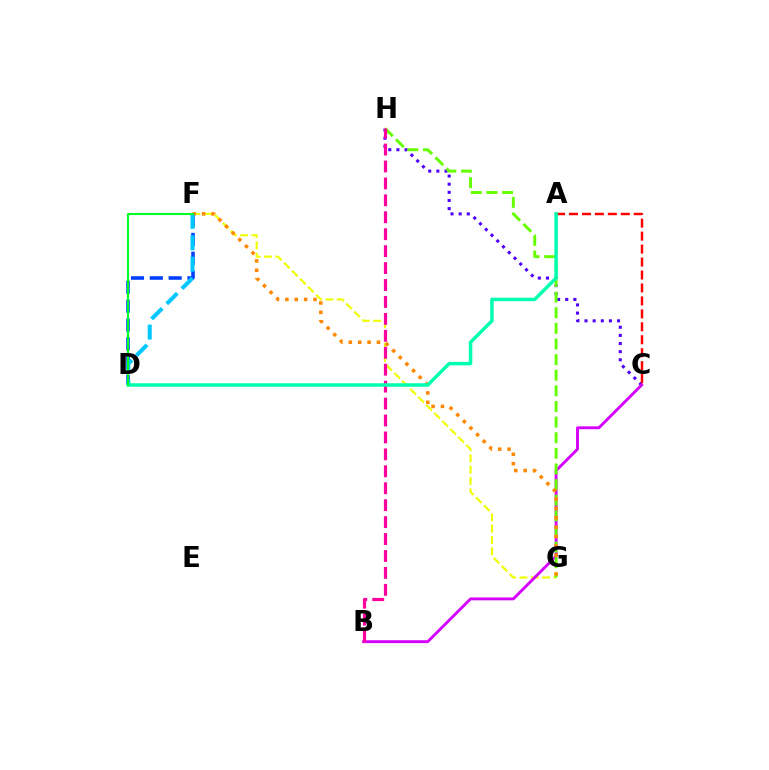{('C', 'H'): [{'color': '#4f00ff', 'line_style': 'dotted', 'thickness': 2.21}], ('F', 'G'): [{'color': '#eeff00', 'line_style': 'dashed', 'thickness': 1.54}, {'color': '#ff8800', 'line_style': 'dotted', 'thickness': 2.55}], ('B', 'C'): [{'color': '#d600ff', 'line_style': 'solid', 'thickness': 2.09}], ('D', 'F'): [{'color': '#003fff', 'line_style': 'dashed', 'thickness': 2.56}, {'color': '#00c7ff', 'line_style': 'dashed', 'thickness': 2.91}, {'color': '#00ff27', 'line_style': 'solid', 'thickness': 1.53}], ('A', 'C'): [{'color': '#ff0000', 'line_style': 'dashed', 'thickness': 1.76}], ('G', 'H'): [{'color': '#66ff00', 'line_style': 'dashed', 'thickness': 2.12}], ('B', 'H'): [{'color': '#ff00a0', 'line_style': 'dashed', 'thickness': 2.3}], ('A', 'D'): [{'color': '#00ffaf', 'line_style': 'solid', 'thickness': 2.51}]}